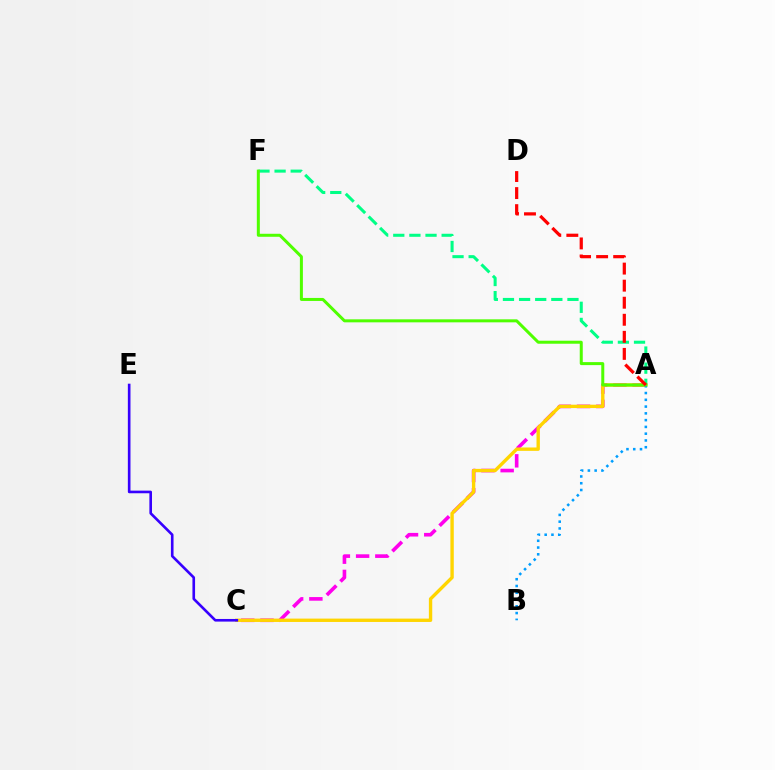{('A', 'C'): [{'color': '#ff00ed', 'line_style': 'dashed', 'thickness': 2.61}, {'color': '#ffd500', 'line_style': 'solid', 'thickness': 2.43}], ('A', 'F'): [{'color': '#00ff86', 'line_style': 'dashed', 'thickness': 2.19}, {'color': '#4fff00', 'line_style': 'solid', 'thickness': 2.16}], ('A', 'B'): [{'color': '#009eff', 'line_style': 'dotted', 'thickness': 1.84}], ('A', 'D'): [{'color': '#ff0000', 'line_style': 'dashed', 'thickness': 2.32}], ('C', 'E'): [{'color': '#3700ff', 'line_style': 'solid', 'thickness': 1.89}]}